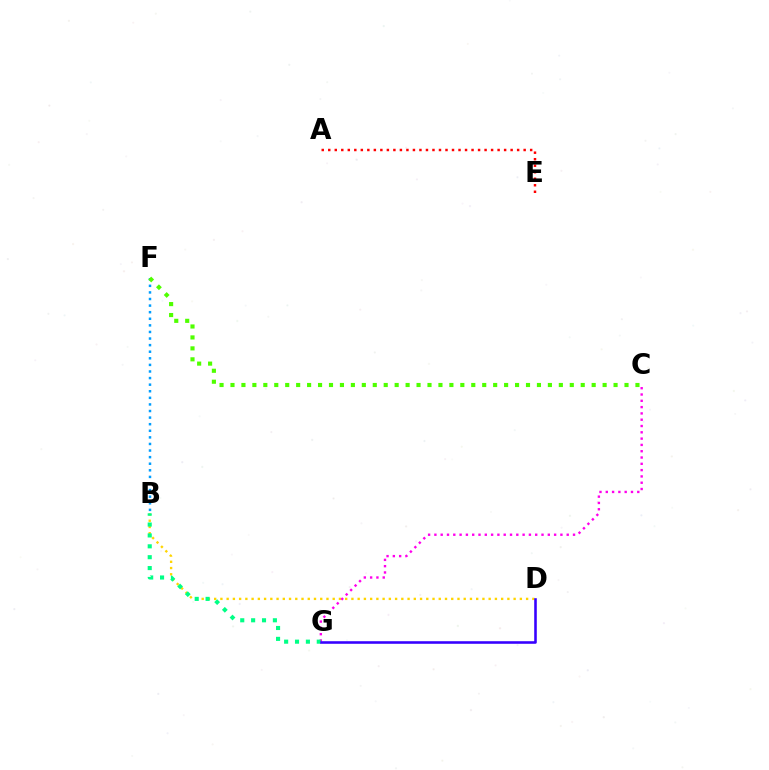{('B', 'D'): [{'color': '#ffd500', 'line_style': 'dotted', 'thickness': 1.7}], ('C', 'G'): [{'color': '#ff00ed', 'line_style': 'dotted', 'thickness': 1.71}], ('B', 'F'): [{'color': '#009eff', 'line_style': 'dotted', 'thickness': 1.79}], ('B', 'G'): [{'color': '#00ff86', 'line_style': 'dotted', 'thickness': 2.96}], ('C', 'F'): [{'color': '#4fff00', 'line_style': 'dotted', 'thickness': 2.97}], ('A', 'E'): [{'color': '#ff0000', 'line_style': 'dotted', 'thickness': 1.77}], ('D', 'G'): [{'color': '#3700ff', 'line_style': 'solid', 'thickness': 1.86}]}